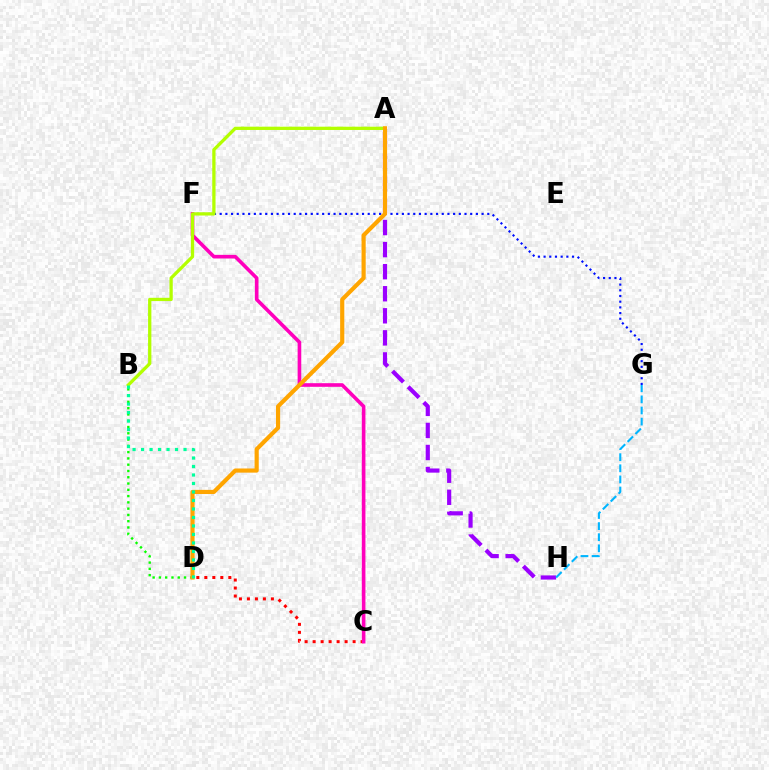{('C', 'D'): [{'color': '#ff0000', 'line_style': 'dotted', 'thickness': 2.17}], ('F', 'G'): [{'color': '#0010ff', 'line_style': 'dotted', 'thickness': 1.55}], ('A', 'H'): [{'color': '#9b00ff', 'line_style': 'dashed', 'thickness': 3.0}], ('C', 'F'): [{'color': '#ff00bd', 'line_style': 'solid', 'thickness': 2.61}], ('B', 'D'): [{'color': '#08ff00', 'line_style': 'dotted', 'thickness': 1.71}, {'color': '#00ff9d', 'line_style': 'dotted', 'thickness': 2.31}], ('A', 'B'): [{'color': '#b3ff00', 'line_style': 'solid', 'thickness': 2.36}], ('A', 'D'): [{'color': '#ffa500', 'line_style': 'solid', 'thickness': 2.99}], ('G', 'H'): [{'color': '#00b5ff', 'line_style': 'dashed', 'thickness': 1.51}]}